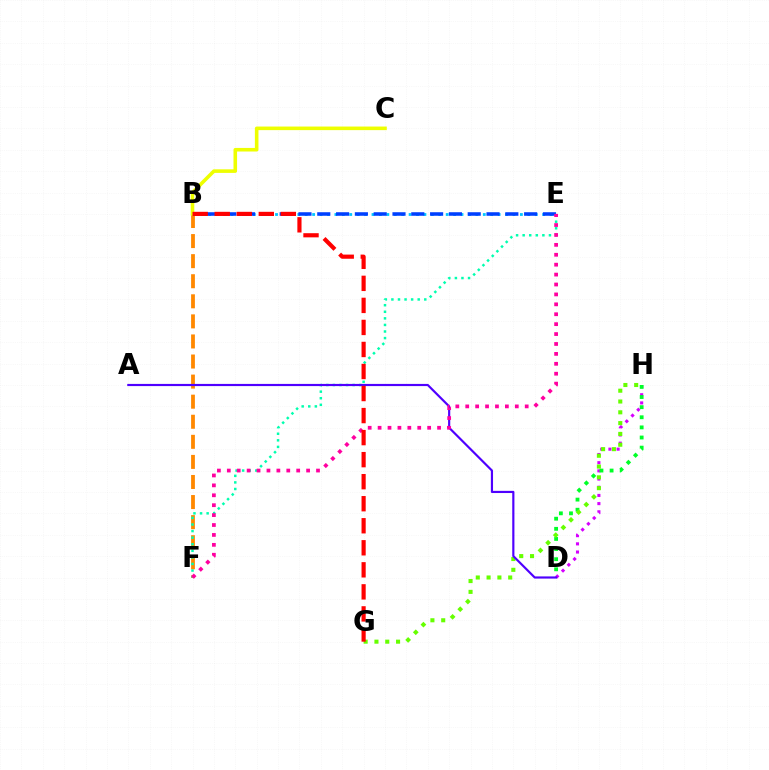{('B', 'F'): [{'color': '#ff8800', 'line_style': 'dashed', 'thickness': 2.73}], ('B', 'E'): [{'color': '#00c7ff', 'line_style': 'dotted', 'thickness': 2.02}, {'color': '#003fff', 'line_style': 'dashed', 'thickness': 2.55}], ('D', 'H'): [{'color': '#d600ff', 'line_style': 'dotted', 'thickness': 2.22}, {'color': '#00ff27', 'line_style': 'dotted', 'thickness': 2.75}], ('B', 'C'): [{'color': '#eeff00', 'line_style': 'solid', 'thickness': 2.58}], ('E', 'F'): [{'color': '#00ffaf', 'line_style': 'dotted', 'thickness': 1.79}, {'color': '#ff00a0', 'line_style': 'dotted', 'thickness': 2.69}], ('G', 'H'): [{'color': '#66ff00', 'line_style': 'dotted', 'thickness': 2.94}], ('A', 'D'): [{'color': '#4f00ff', 'line_style': 'solid', 'thickness': 1.56}], ('B', 'G'): [{'color': '#ff0000', 'line_style': 'dashed', 'thickness': 2.99}]}